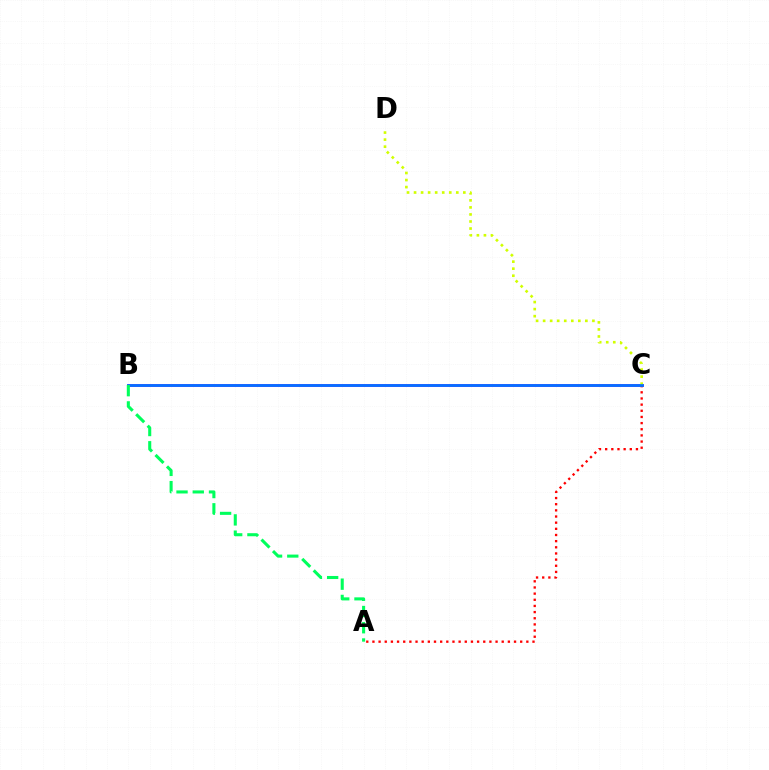{('B', 'C'): [{'color': '#b900ff', 'line_style': 'solid', 'thickness': 2.01}, {'color': '#0074ff', 'line_style': 'solid', 'thickness': 1.95}], ('A', 'C'): [{'color': '#ff0000', 'line_style': 'dotted', 'thickness': 1.67}], ('C', 'D'): [{'color': '#d1ff00', 'line_style': 'dotted', 'thickness': 1.91}], ('A', 'B'): [{'color': '#00ff5c', 'line_style': 'dashed', 'thickness': 2.21}]}